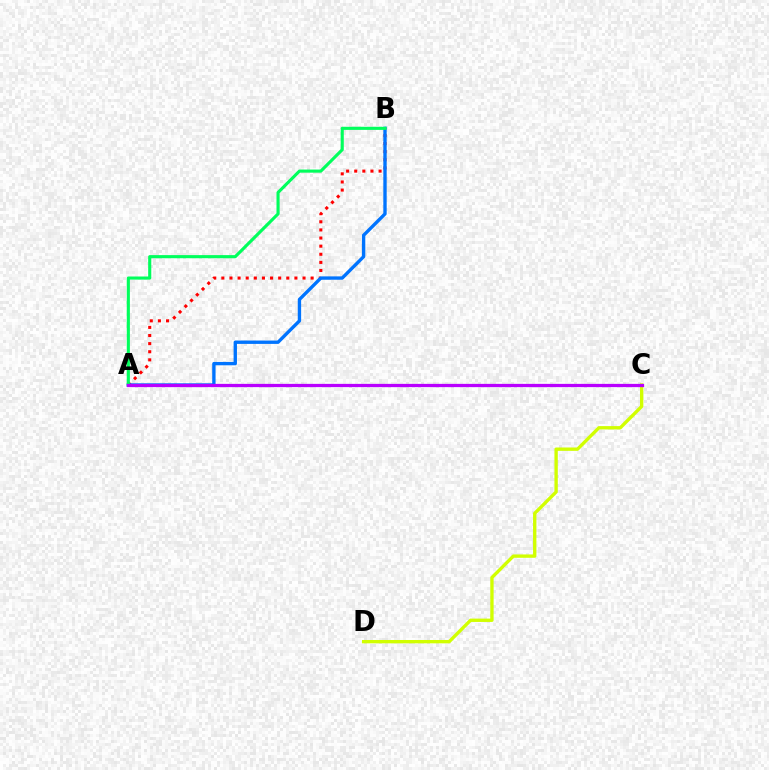{('A', 'B'): [{'color': '#ff0000', 'line_style': 'dotted', 'thickness': 2.21}, {'color': '#0074ff', 'line_style': 'solid', 'thickness': 2.42}, {'color': '#00ff5c', 'line_style': 'solid', 'thickness': 2.24}], ('C', 'D'): [{'color': '#d1ff00', 'line_style': 'solid', 'thickness': 2.41}], ('A', 'C'): [{'color': '#b900ff', 'line_style': 'solid', 'thickness': 2.35}]}